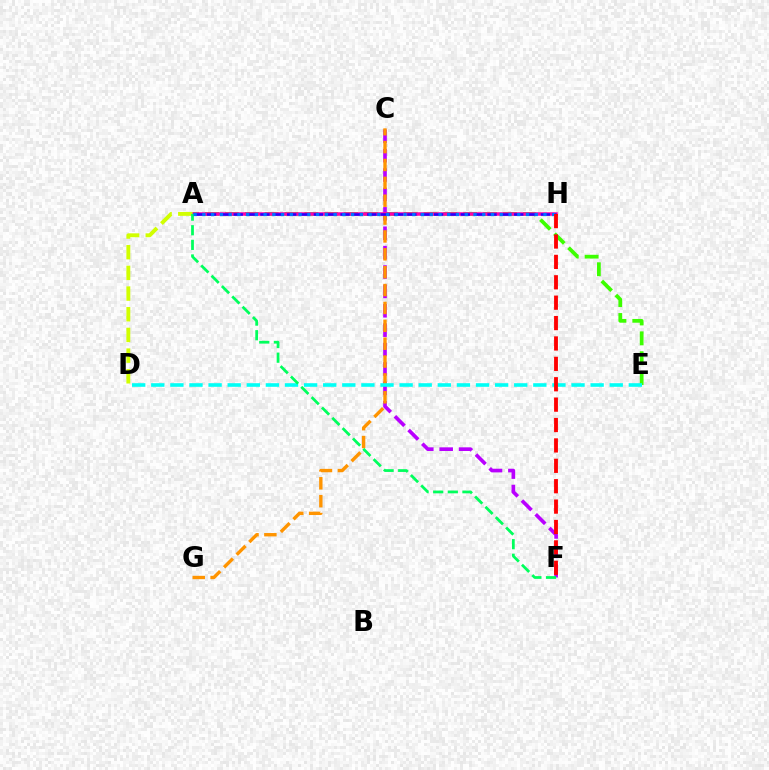{('A', 'E'): [{'color': '#3dff00', 'line_style': 'dashed', 'thickness': 2.7}], ('C', 'F'): [{'color': '#b900ff', 'line_style': 'dashed', 'thickness': 2.63}], ('C', 'G'): [{'color': '#ff9400', 'line_style': 'dashed', 'thickness': 2.43}], ('A', 'H'): [{'color': '#ff00ac', 'line_style': 'solid', 'thickness': 2.53}, {'color': '#2500ff', 'line_style': 'dashed', 'thickness': 1.81}, {'color': '#0074ff', 'line_style': 'dotted', 'thickness': 2.38}], ('A', 'D'): [{'color': '#d1ff00', 'line_style': 'dashed', 'thickness': 2.81}], ('D', 'E'): [{'color': '#00fff6', 'line_style': 'dashed', 'thickness': 2.59}], ('A', 'F'): [{'color': '#00ff5c', 'line_style': 'dashed', 'thickness': 1.99}], ('F', 'H'): [{'color': '#ff0000', 'line_style': 'dashed', 'thickness': 2.77}]}